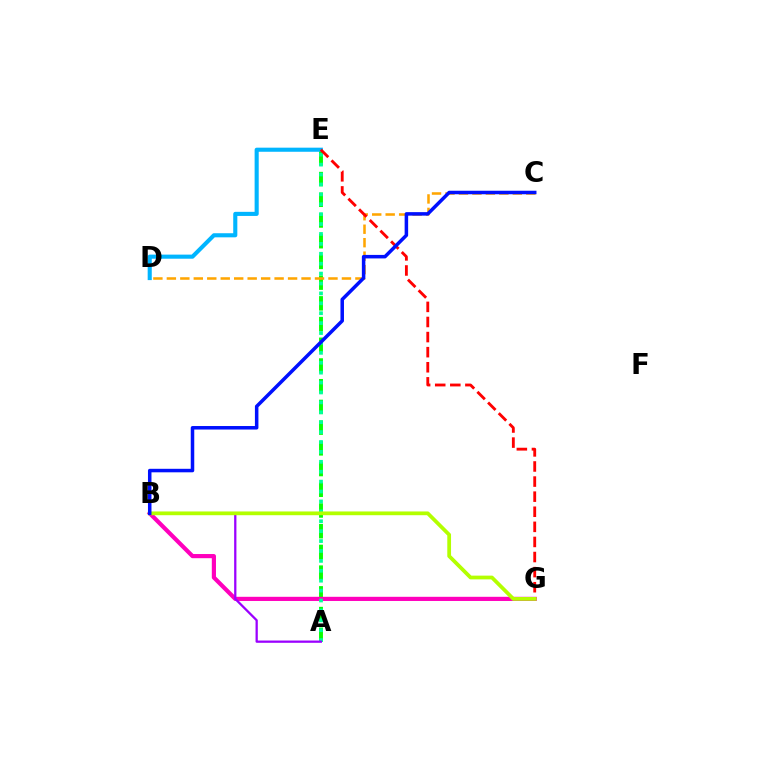{('A', 'E'): [{'color': '#08ff00', 'line_style': 'dashed', 'thickness': 2.81}, {'color': '#00ff9d', 'line_style': 'dotted', 'thickness': 2.69}], ('B', 'G'): [{'color': '#ff00bd', 'line_style': 'solid', 'thickness': 3.0}, {'color': '#b3ff00', 'line_style': 'solid', 'thickness': 2.7}], ('C', 'D'): [{'color': '#ffa500', 'line_style': 'dashed', 'thickness': 1.83}], ('D', 'E'): [{'color': '#00b5ff', 'line_style': 'solid', 'thickness': 2.95}], ('E', 'G'): [{'color': '#ff0000', 'line_style': 'dashed', 'thickness': 2.05}], ('A', 'B'): [{'color': '#9b00ff', 'line_style': 'solid', 'thickness': 1.63}], ('B', 'C'): [{'color': '#0010ff', 'line_style': 'solid', 'thickness': 2.53}]}